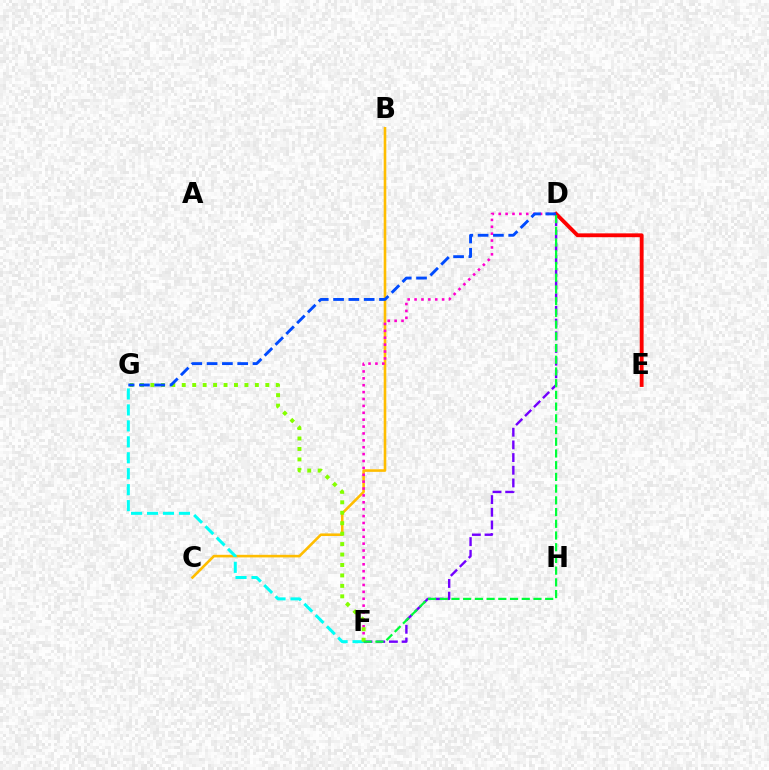{('B', 'C'): [{'color': '#ffbd00', 'line_style': 'solid', 'thickness': 1.87}], ('D', 'F'): [{'color': '#ff00cf', 'line_style': 'dotted', 'thickness': 1.87}, {'color': '#7200ff', 'line_style': 'dashed', 'thickness': 1.72}, {'color': '#00ff39', 'line_style': 'dashed', 'thickness': 1.59}], ('F', 'G'): [{'color': '#00fff6', 'line_style': 'dashed', 'thickness': 2.17}, {'color': '#84ff00', 'line_style': 'dotted', 'thickness': 2.84}], ('D', 'E'): [{'color': '#ff0000', 'line_style': 'solid', 'thickness': 2.76}], ('D', 'G'): [{'color': '#004bff', 'line_style': 'dashed', 'thickness': 2.08}]}